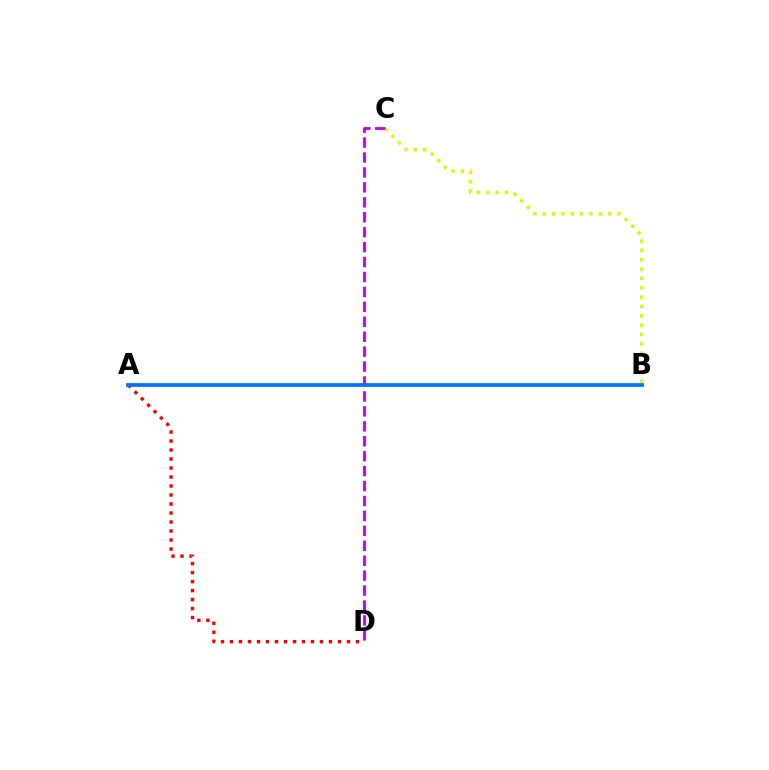{('B', 'C'): [{'color': '#d1ff00', 'line_style': 'dotted', 'thickness': 2.54}], ('C', 'D'): [{'color': '#b900ff', 'line_style': 'dashed', 'thickness': 2.03}], ('A', 'B'): [{'color': '#00ff5c', 'line_style': 'dashed', 'thickness': 1.53}, {'color': '#0074ff', 'line_style': 'solid', 'thickness': 2.72}], ('A', 'D'): [{'color': '#ff0000', 'line_style': 'dotted', 'thickness': 2.45}]}